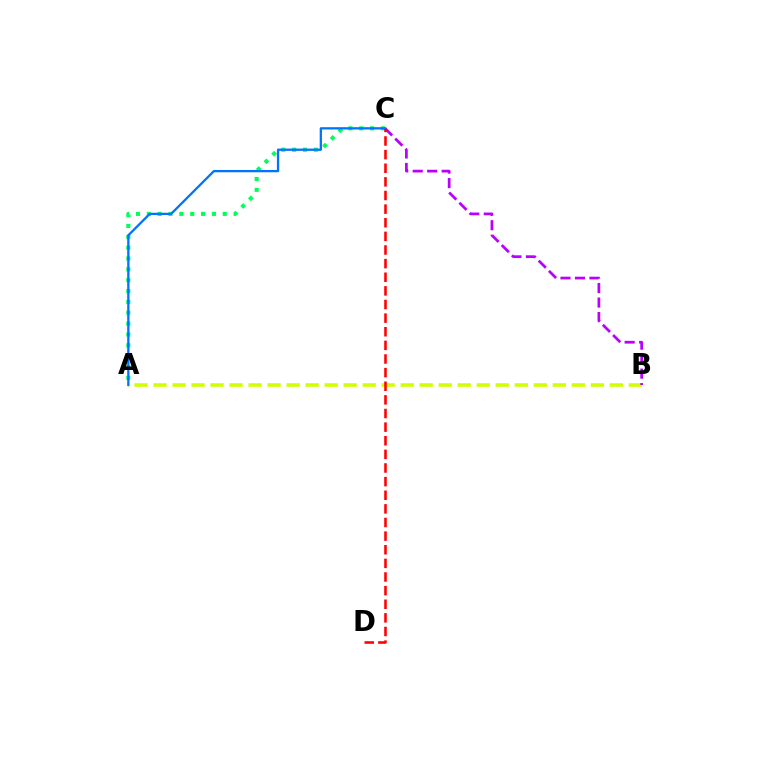{('A', 'B'): [{'color': '#d1ff00', 'line_style': 'dashed', 'thickness': 2.58}], ('A', 'C'): [{'color': '#00ff5c', 'line_style': 'dotted', 'thickness': 2.95}, {'color': '#0074ff', 'line_style': 'solid', 'thickness': 1.65}], ('B', 'C'): [{'color': '#b900ff', 'line_style': 'dashed', 'thickness': 1.97}], ('C', 'D'): [{'color': '#ff0000', 'line_style': 'dashed', 'thickness': 1.85}]}